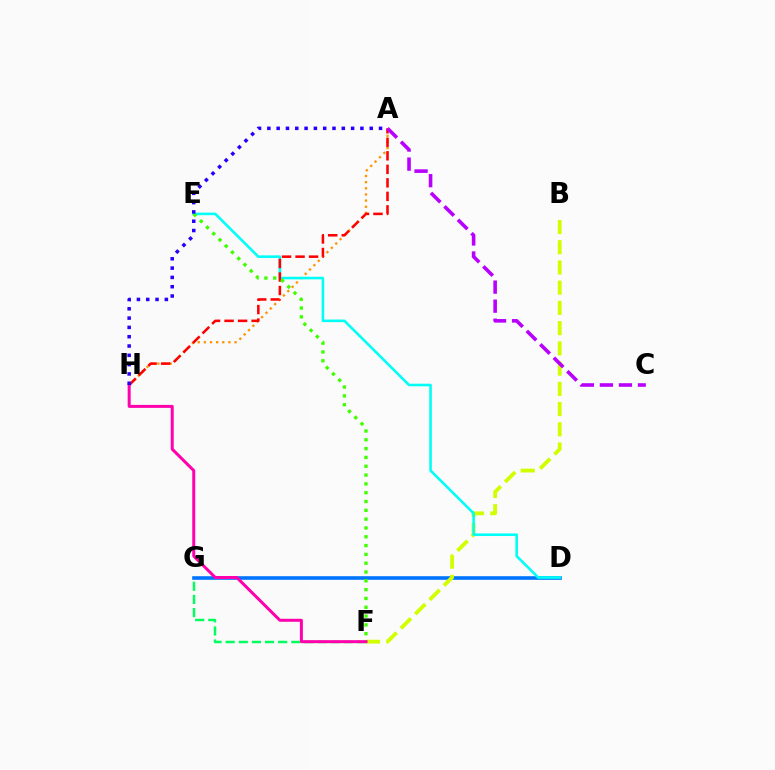{('A', 'H'): [{'color': '#ff9400', 'line_style': 'dotted', 'thickness': 1.67}, {'color': '#ff0000', 'line_style': 'dashed', 'thickness': 1.84}, {'color': '#2500ff', 'line_style': 'dotted', 'thickness': 2.53}], ('D', 'G'): [{'color': '#0074ff', 'line_style': 'solid', 'thickness': 2.59}], ('B', 'F'): [{'color': '#d1ff00', 'line_style': 'dashed', 'thickness': 2.75}], ('D', 'E'): [{'color': '#00fff6', 'line_style': 'solid', 'thickness': 1.87}], ('F', 'G'): [{'color': '#00ff5c', 'line_style': 'dashed', 'thickness': 1.78}], ('A', 'C'): [{'color': '#b900ff', 'line_style': 'dashed', 'thickness': 2.59}], ('E', 'F'): [{'color': '#3dff00', 'line_style': 'dotted', 'thickness': 2.39}], ('F', 'H'): [{'color': '#ff00ac', 'line_style': 'solid', 'thickness': 2.16}]}